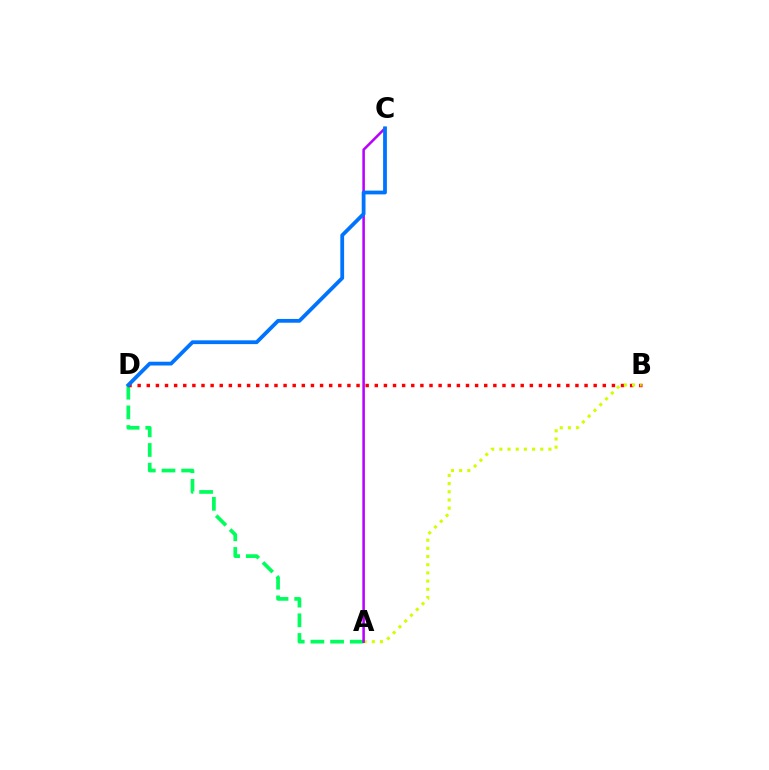{('A', 'D'): [{'color': '#00ff5c', 'line_style': 'dashed', 'thickness': 2.67}], ('B', 'D'): [{'color': '#ff0000', 'line_style': 'dotted', 'thickness': 2.48}], ('A', 'B'): [{'color': '#d1ff00', 'line_style': 'dotted', 'thickness': 2.22}], ('A', 'C'): [{'color': '#b900ff', 'line_style': 'solid', 'thickness': 1.83}], ('C', 'D'): [{'color': '#0074ff', 'line_style': 'solid', 'thickness': 2.73}]}